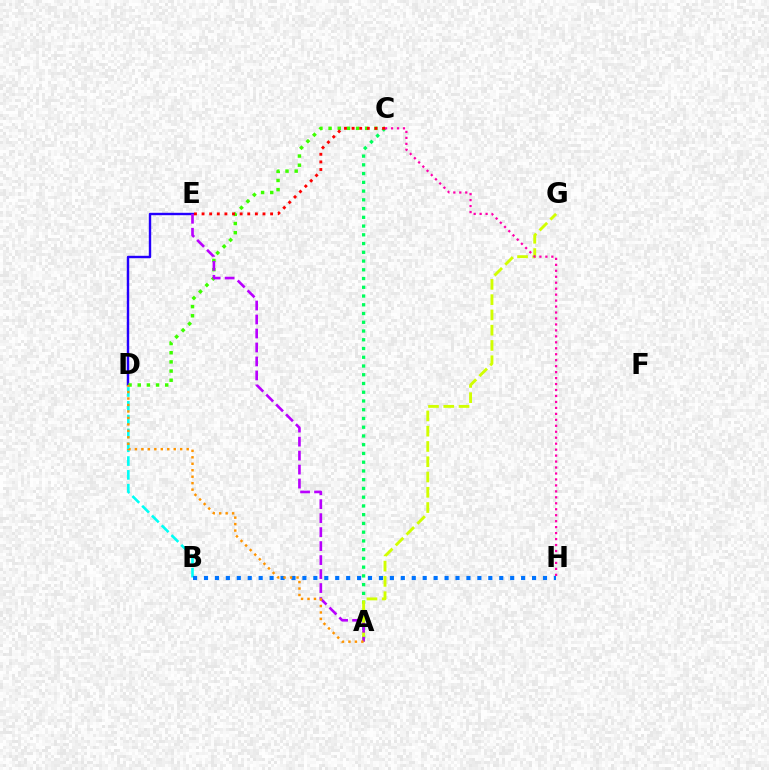{('B', 'D'): [{'color': '#00fff6', 'line_style': 'dashed', 'thickness': 1.88}], ('A', 'C'): [{'color': '#00ff5c', 'line_style': 'dotted', 'thickness': 2.38}], ('D', 'E'): [{'color': '#2500ff', 'line_style': 'solid', 'thickness': 1.73}], ('C', 'D'): [{'color': '#3dff00', 'line_style': 'dotted', 'thickness': 2.49}], ('A', 'G'): [{'color': '#d1ff00', 'line_style': 'dashed', 'thickness': 2.07}], ('A', 'E'): [{'color': '#b900ff', 'line_style': 'dashed', 'thickness': 1.9}], ('B', 'H'): [{'color': '#0074ff', 'line_style': 'dotted', 'thickness': 2.97}], ('A', 'D'): [{'color': '#ff9400', 'line_style': 'dotted', 'thickness': 1.76}], ('C', 'H'): [{'color': '#ff00ac', 'line_style': 'dotted', 'thickness': 1.62}], ('C', 'E'): [{'color': '#ff0000', 'line_style': 'dotted', 'thickness': 2.07}]}